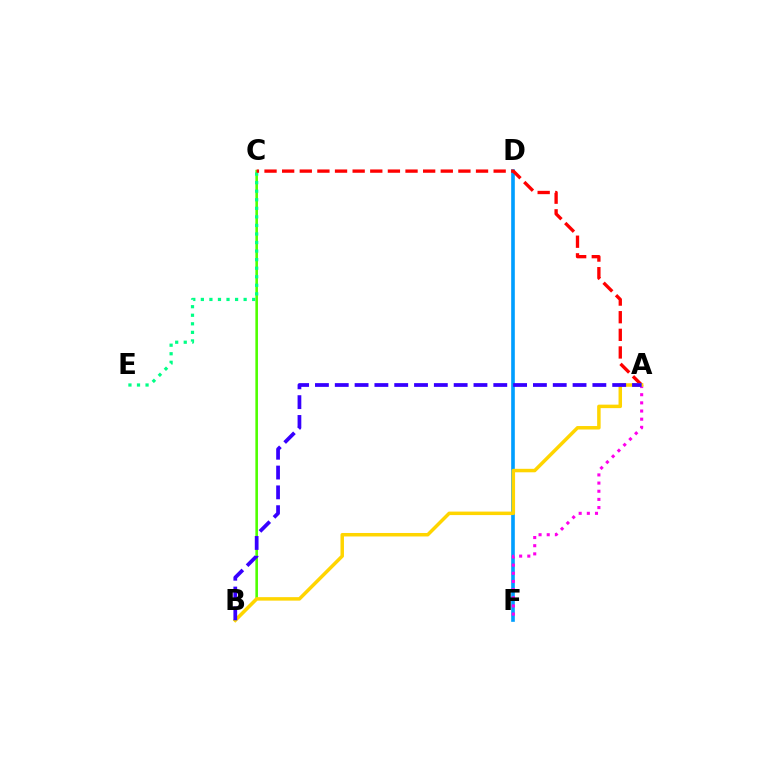{('D', 'F'): [{'color': '#009eff', 'line_style': 'solid', 'thickness': 2.62}], ('B', 'C'): [{'color': '#4fff00', 'line_style': 'solid', 'thickness': 1.87}], ('C', 'E'): [{'color': '#00ff86', 'line_style': 'dotted', 'thickness': 2.32}], ('A', 'F'): [{'color': '#ff00ed', 'line_style': 'dotted', 'thickness': 2.22}], ('A', 'C'): [{'color': '#ff0000', 'line_style': 'dashed', 'thickness': 2.39}], ('A', 'B'): [{'color': '#ffd500', 'line_style': 'solid', 'thickness': 2.51}, {'color': '#3700ff', 'line_style': 'dashed', 'thickness': 2.69}]}